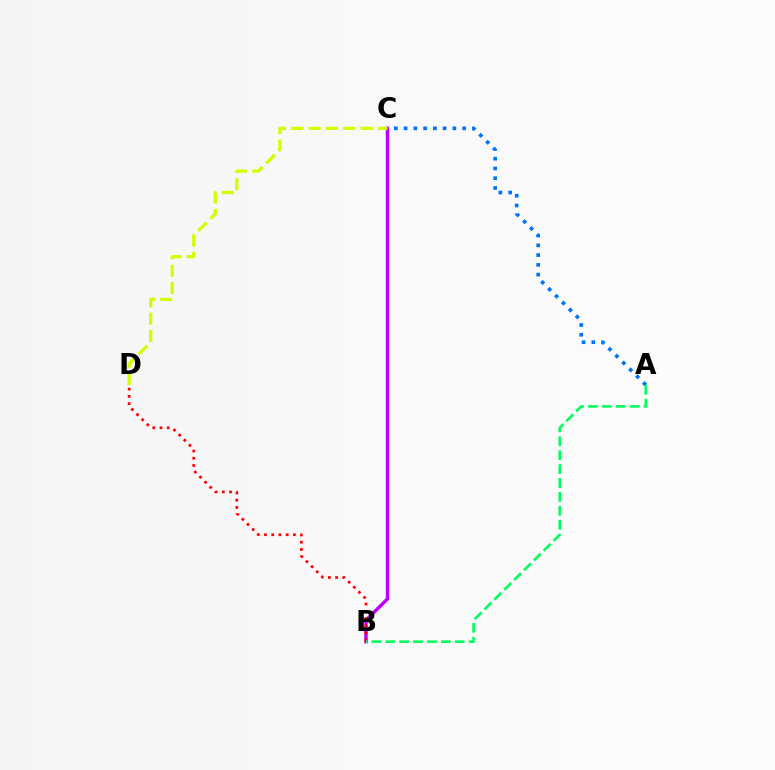{('B', 'C'): [{'color': '#b900ff', 'line_style': 'solid', 'thickness': 2.47}], ('A', 'C'): [{'color': '#0074ff', 'line_style': 'dotted', 'thickness': 2.65}], ('B', 'D'): [{'color': '#ff0000', 'line_style': 'dotted', 'thickness': 1.97}], ('A', 'B'): [{'color': '#00ff5c', 'line_style': 'dashed', 'thickness': 1.89}], ('C', 'D'): [{'color': '#d1ff00', 'line_style': 'dashed', 'thickness': 2.35}]}